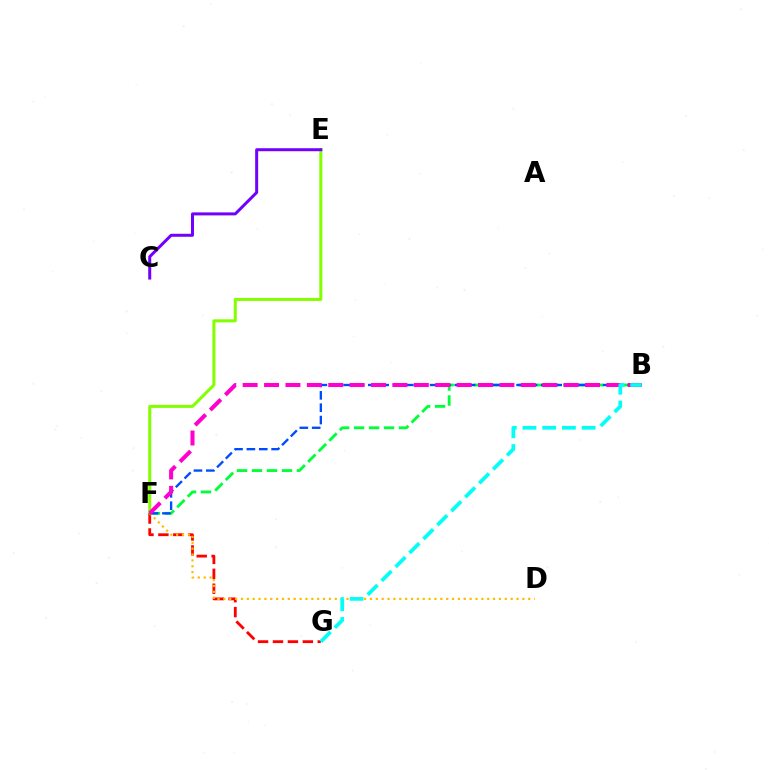{('B', 'F'): [{'color': '#00ff39', 'line_style': 'dashed', 'thickness': 2.03}, {'color': '#004bff', 'line_style': 'dashed', 'thickness': 1.68}, {'color': '#ff00cf', 'line_style': 'dashed', 'thickness': 2.91}], ('E', 'F'): [{'color': '#84ff00', 'line_style': 'solid', 'thickness': 2.18}], ('F', 'G'): [{'color': '#ff0000', 'line_style': 'dashed', 'thickness': 2.03}], ('D', 'F'): [{'color': '#ffbd00', 'line_style': 'dotted', 'thickness': 1.59}], ('C', 'E'): [{'color': '#7200ff', 'line_style': 'solid', 'thickness': 2.16}], ('B', 'G'): [{'color': '#00fff6', 'line_style': 'dashed', 'thickness': 2.68}]}